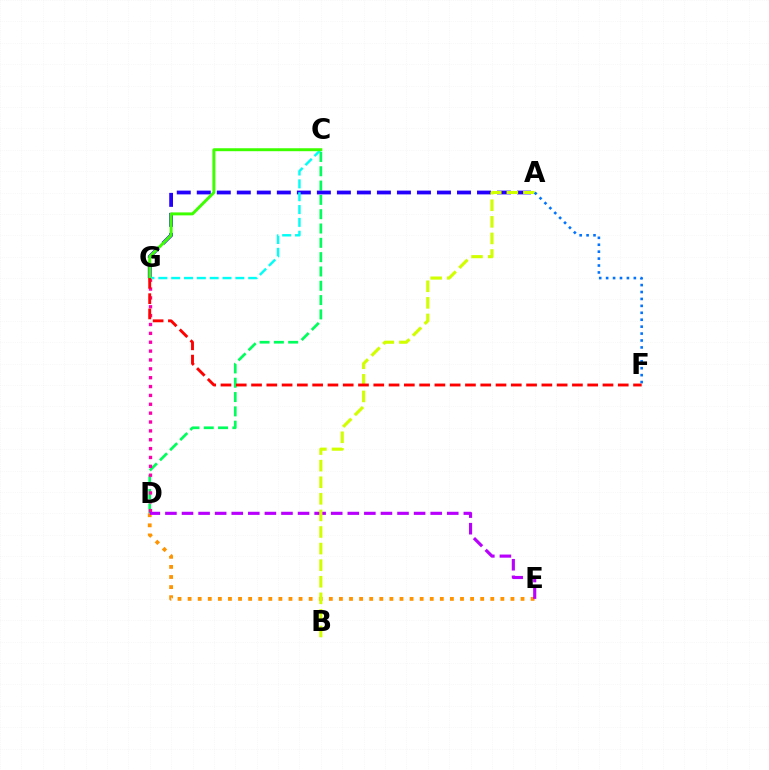{('C', 'D'): [{'color': '#00ff5c', 'line_style': 'dashed', 'thickness': 1.94}], ('D', 'G'): [{'color': '#ff00ac', 'line_style': 'dotted', 'thickness': 2.41}], ('D', 'E'): [{'color': '#ff9400', 'line_style': 'dotted', 'thickness': 2.74}, {'color': '#b900ff', 'line_style': 'dashed', 'thickness': 2.25}], ('A', 'G'): [{'color': '#2500ff', 'line_style': 'dashed', 'thickness': 2.72}], ('C', 'G'): [{'color': '#00fff6', 'line_style': 'dashed', 'thickness': 1.74}, {'color': '#3dff00', 'line_style': 'solid', 'thickness': 2.13}], ('A', 'B'): [{'color': '#d1ff00', 'line_style': 'dashed', 'thickness': 2.25}], ('A', 'F'): [{'color': '#0074ff', 'line_style': 'dotted', 'thickness': 1.88}], ('F', 'G'): [{'color': '#ff0000', 'line_style': 'dashed', 'thickness': 2.08}]}